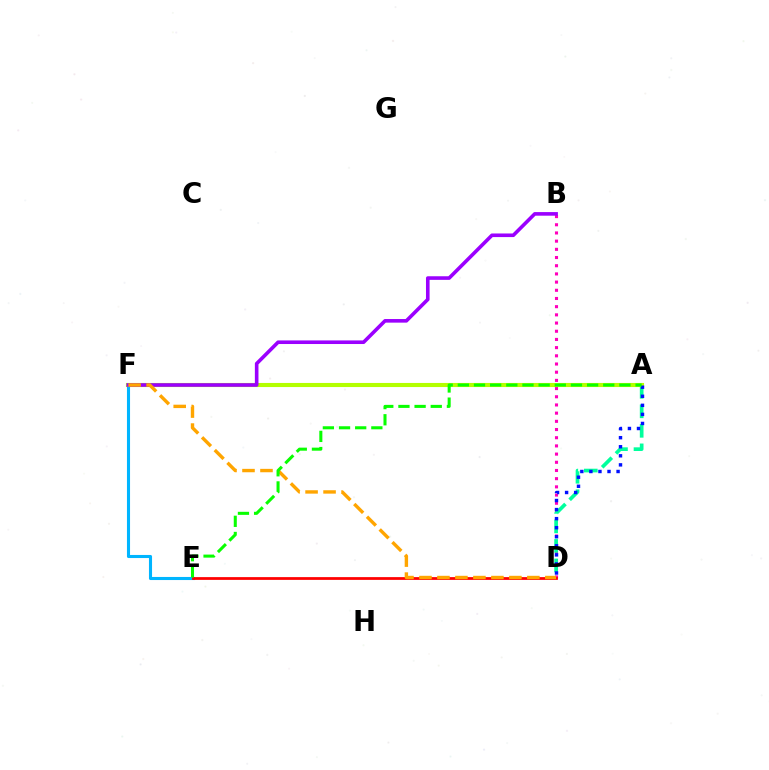{('E', 'F'): [{'color': '#00b5ff', 'line_style': 'solid', 'thickness': 2.22}], ('B', 'D'): [{'color': '#ff00bd', 'line_style': 'dotted', 'thickness': 2.23}], ('A', 'D'): [{'color': '#00ff9d', 'line_style': 'dashed', 'thickness': 2.65}, {'color': '#0010ff', 'line_style': 'dotted', 'thickness': 2.46}], ('D', 'E'): [{'color': '#ff0000', 'line_style': 'solid', 'thickness': 1.99}], ('A', 'F'): [{'color': '#b3ff00', 'line_style': 'solid', 'thickness': 2.96}], ('B', 'F'): [{'color': '#9b00ff', 'line_style': 'solid', 'thickness': 2.6}], ('D', 'F'): [{'color': '#ffa500', 'line_style': 'dashed', 'thickness': 2.44}], ('A', 'E'): [{'color': '#08ff00', 'line_style': 'dashed', 'thickness': 2.2}]}